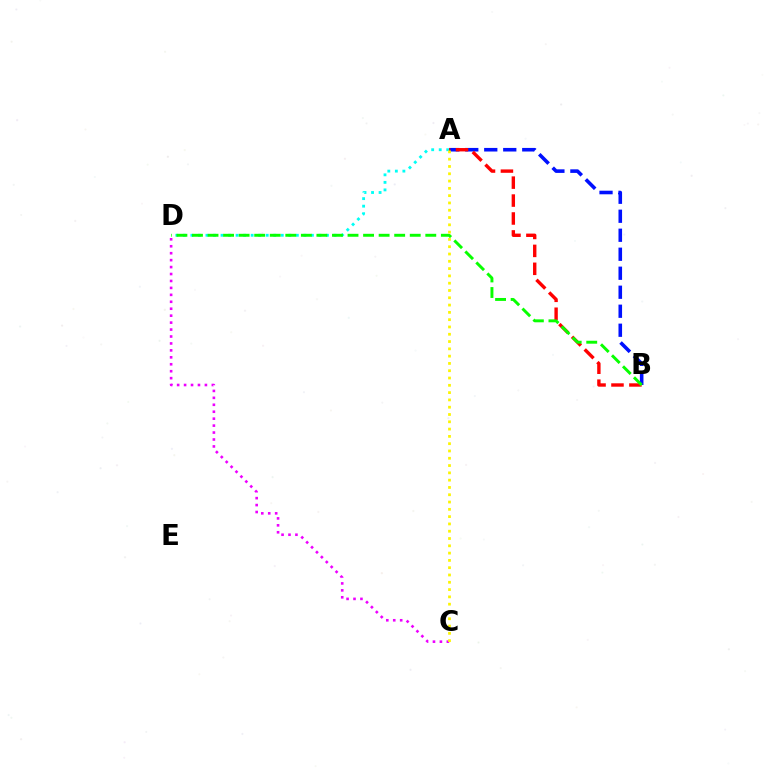{('A', 'B'): [{'color': '#0010ff', 'line_style': 'dashed', 'thickness': 2.58}, {'color': '#ff0000', 'line_style': 'dashed', 'thickness': 2.44}], ('C', 'D'): [{'color': '#ee00ff', 'line_style': 'dotted', 'thickness': 1.89}], ('A', 'D'): [{'color': '#00fff6', 'line_style': 'dotted', 'thickness': 2.05}], ('B', 'D'): [{'color': '#08ff00', 'line_style': 'dashed', 'thickness': 2.11}], ('A', 'C'): [{'color': '#fcf500', 'line_style': 'dotted', 'thickness': 1.98}]}